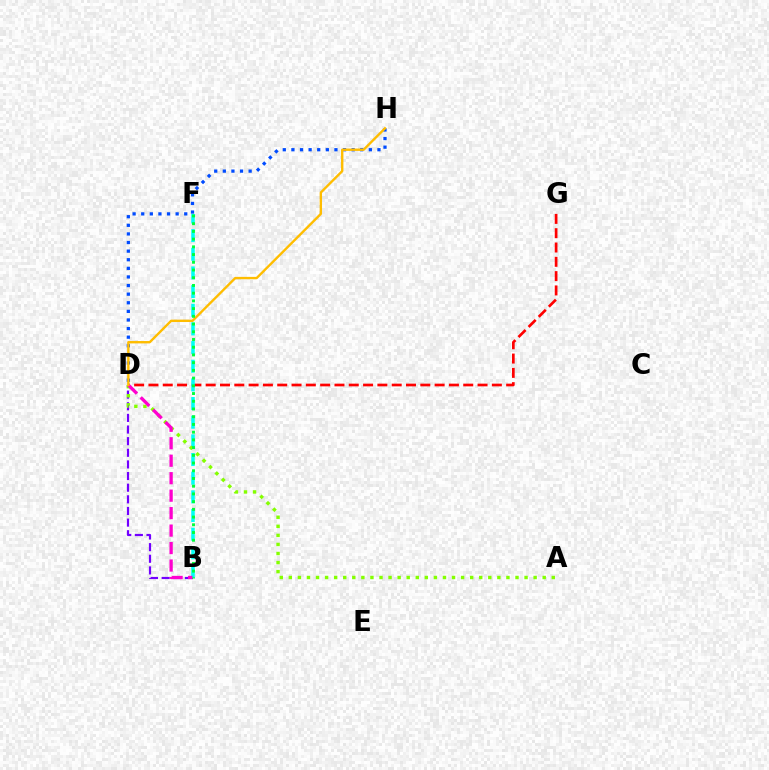{('B', 'D'): [{'color': '#7200ff', 'line_style': 'dashed', 'thickness': 1.58}, {'color': '#ff00cf', 'line_style': 'dashed', 'thickness': 2.37}], ('D', 'G'): [{'color': '#ff0000', 'line_style': 'dashed', 'thickness': 1.94}], ('D', 'H'): [{'color': '#004bff', 'line_style': 'dotted', 'thickness': 2.34}, {'color': '#ffbd00', 'line_style': 'solid', 'thickness': 1.71}], ('B', 'F'): [{'color': '#00fff6', 'line_style': 'dashed', 'thickness': 2.53}, {'color': '#00ff39', 'line_style': 'dotted', 'thickness': 2.1}], ('A', 'D'): [{'color': '#84ff00', 'line_style': 'dotted', 'thickness': 2.46}]}